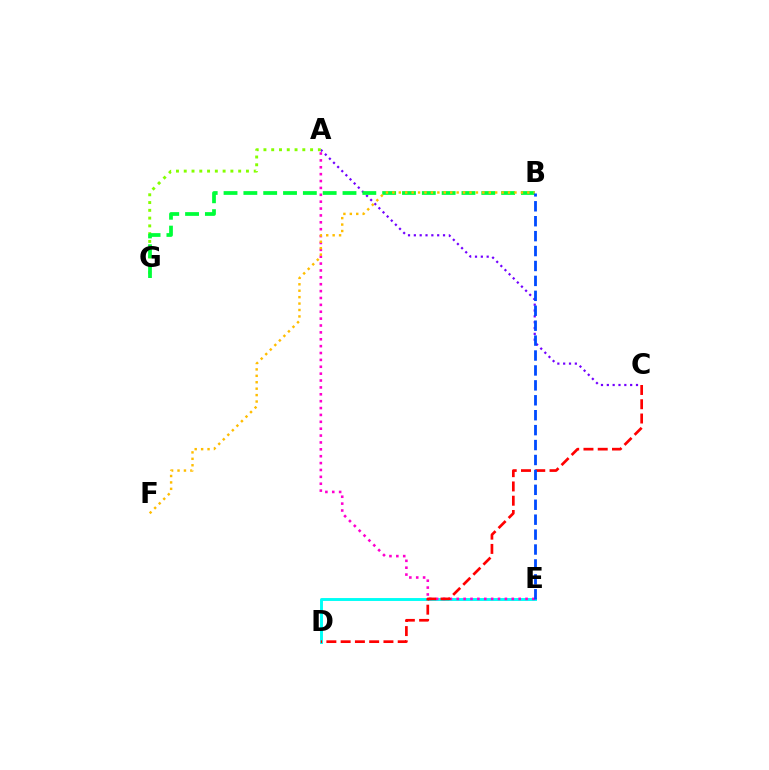{('D', 'E'): [{'color': '#00fff6', 'line_style': 'solid', 'thickness': 2.1}], ('A', 'E'): [{'color': '#ff00cf', 'line_style': 'dotted', 'thickness': 1.87}], ('A', 'C'): [{'color': '#7200ff', 'line_style': 'dotted', 'thickness': 1.59}], ('A', 'G'): [{'color': '#84ff00', 'line_style': 'dotted', 'thickness': 2.11}], ('C', 'D'): [{'color': '#ff0000', 'line_style': 'dashed', 'thickness': 1.94}], ('B', 'G'): [{'color': '#00ff39', 'line_style': 'dashed', 'thickness': 2.69}], ('B', 'F'): [{'color': '#ffbd00', 'line_style': 'dotted', 'thickness': 1.75}], ('B', 'E'): [{'color': '#004bff', 'line_style': 'dashed', 'thickness': 2.03}]}